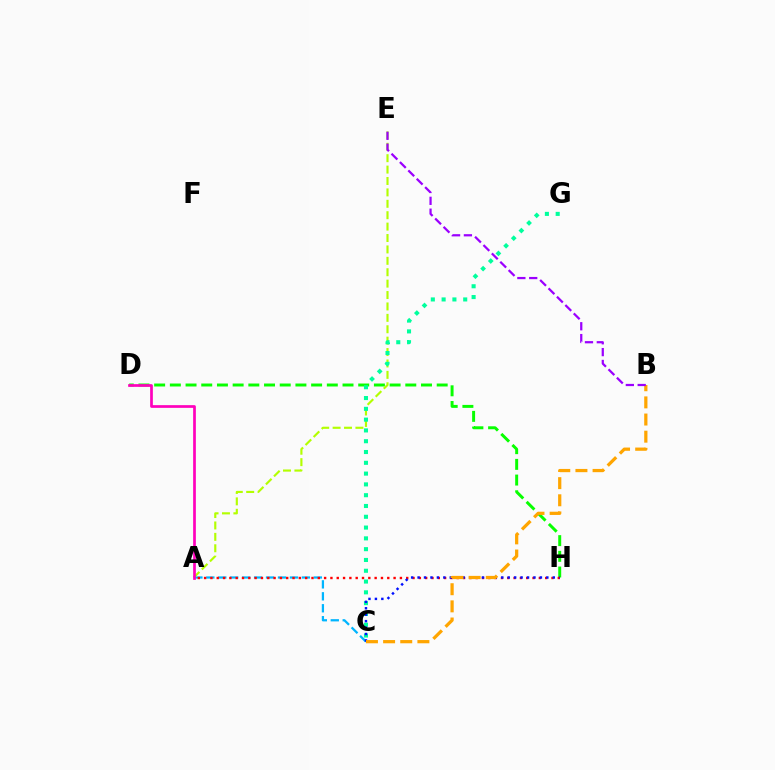{('D', 'H'): [{'color': '#08ff00', 'line_style': 'dashed', 'thickness': 2.13}], ('A', 'C'): [{'color': '#00b5ff', 'line_style': 'dashed', 'thickness': 1.62}], ('A', 'E'): [{'color': '#b3ff00', 'line_style': 'dashed', 'thickness': 1.55}], ('A', 'D'): [{'color': '#ff00bd', 'line_style': 'solid', 'thickness': 1.95}], ('C', 'G'): [{'color': '#00ff9d', 'line_style': 'dotted', 'thickness': 2.93}], ('A', 'H'): [{'color': '#ff0000', 'line_style': 'dotted', 'thickness': 1.72}], ('C', 'H'): [{'color': '#0010ff', 'line_style': 'dotted', 'thickness': 1.75}], ('B', 'C'): [{'color': '#ffa500', 'line_style': 'dashed', 'thickness': 2.33}], ('B', 'E'): [{'color': '#9b00ff', 'line_style': 'dashed', 'thickness': 1.61}]}